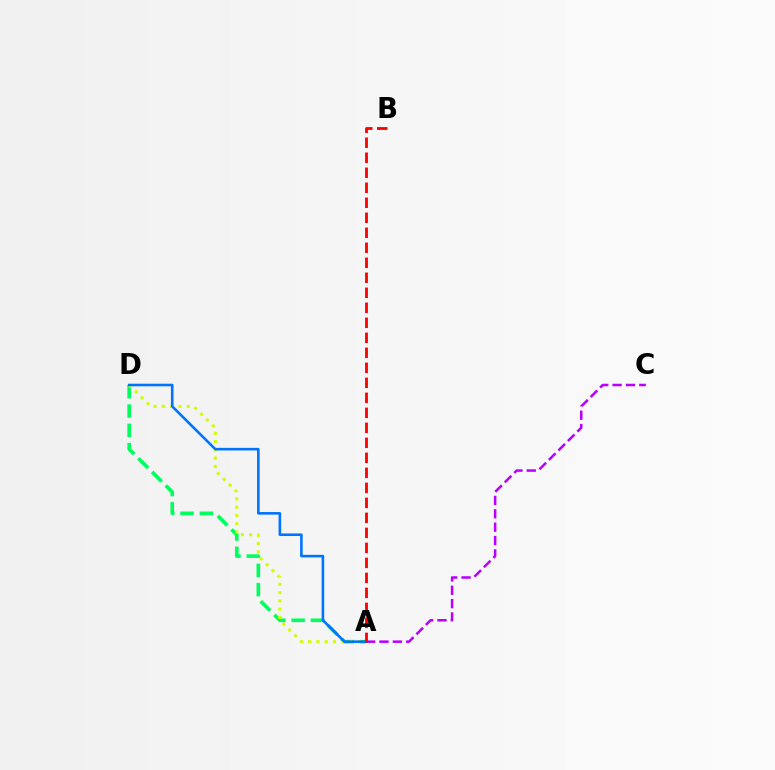{('A', 'D'): [{'color': '#00ff5c', 'line_style': 'dashed', 'thickness': 2.62}, {'color': '#d1ff00', 'line_style': 'dotted', 'thickness': 2.25}, {'color': '#0074ff', 'line_style': 'solid', 'thickness': 1.87}], ('A', 'C'): [{'color': '#b900ff', 'line_style': 'dashed', 'thickness': 1.82}], ('A', 'B'): [{'color': '#ff0000', 'line_style': 'dashed', 'thickness': 2.04}]}